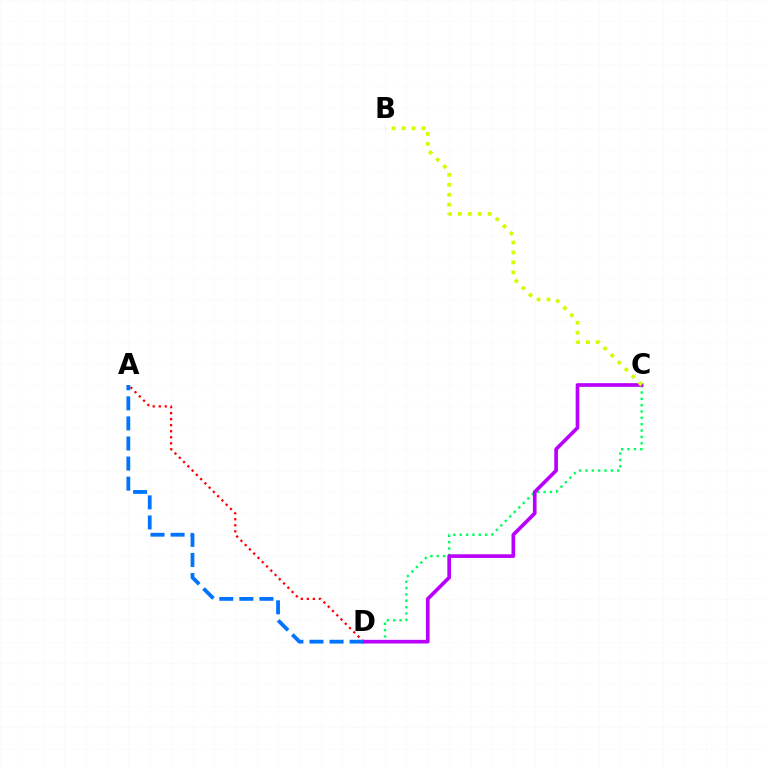{('A', 'D'): [{'color': '#ff0000', 'line_style': 'dotted', 'thickness': 1.64}, {'color': '#0074ff', 'line_style': 'dashed', 'thickness': 2.73}], ('C', 'D'): [{'color': '#00ff5c', 'line_style': 'dotted', 'thickness': 1.72}, {'color': '#b900ff', 'line_style': 'solid', 'thickness': 2.64}], ('B', 'C'): [{'color': '#d1ff00', 'line_style': 'dotted', 'thickness': 2.7}]}